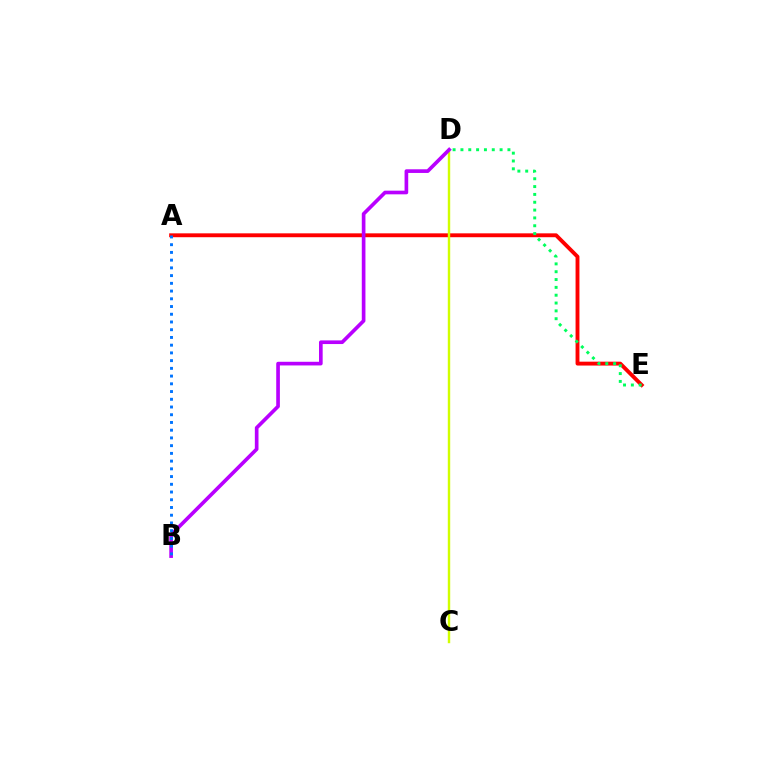{('A', 'E'): [{'color': '#ff0000', 'line_style': 'solid', 'thickness': 2.79}], ('D', 'E'): [{'color': '#00ff5c', 'line_style': 'dotted', 'thickness': 2.13}], ('C', 'D'): [{'color': '#d1ff00', 'line_style': 'solid', 'thickness': 1.74}], ('B', 'D'): [{'color': '#b900ff', 'line_style': 'solid', 'thickness': 2.63}], ('A', 'B'): [{'color': '#0074ff', 'line_style': 'dotted', 'thickness': 2.1}]}